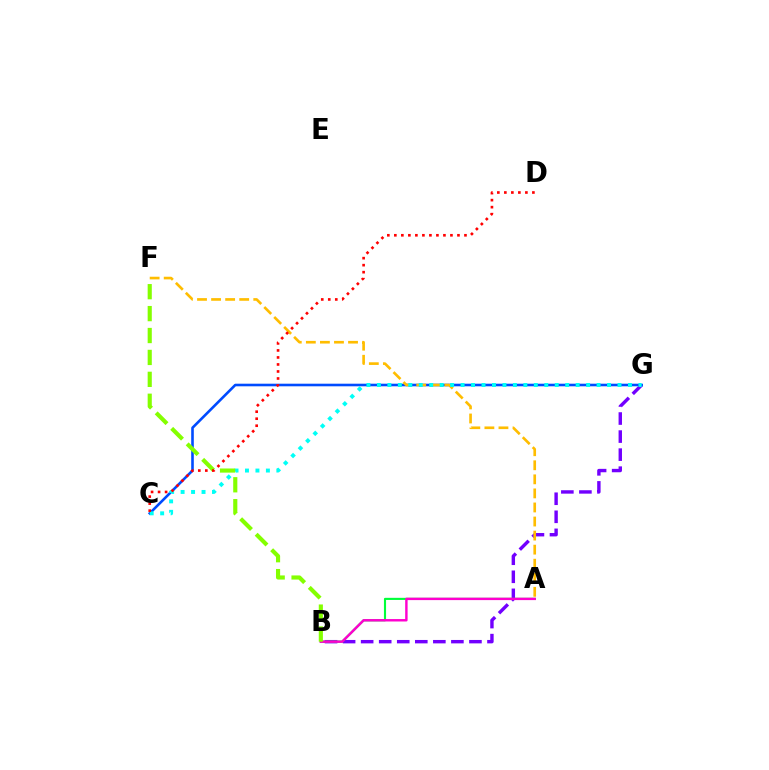{('B', 'G'): [{'color': '#7200ff', 'line_style': 'dashed', 'thickness': 2.45}], ('C', 'G'): [{'color': '#004bff', 'line_style': 'solid', 'thickness': 1.87}, {'color': '#00fff6', 'line_style': 'dotted', 'thickness': 2.84}], ('A', 'B'): [{'color': '#00ff39', 'line_style': 'solid', 'thickness': 1.53}, {'color': '#ff00cf', 'line_style': 'solid', 'thickness': 1.75}], ('A', 'F'): [{'color': '#ffbd00', 'line_style': 'dashed', 'thickness': 1.91}], ('B', 'F'): [{'color': '#84ff00', 'line_style': 'dashed', 'thickness': 2.98}], ('C', 'D'): [{'color': '#ff0000', 'line_style': 'dotted', 'thickness': 1.91}]}